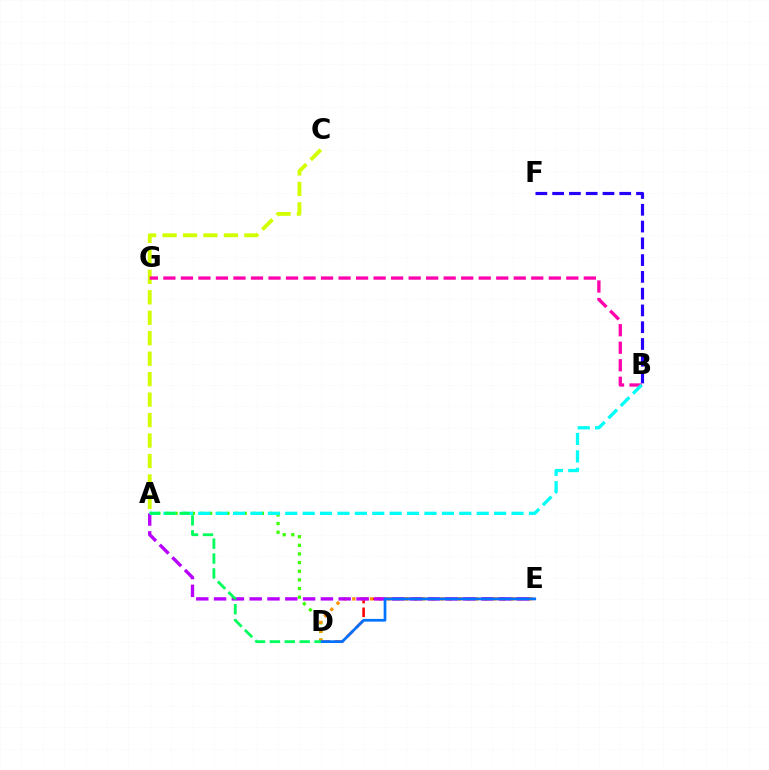{('A', 'C'): [{'color': '#d1ff00', 'line_style': 'dashed', 'thickness': 2.78}], ('D', 'E'): [{'color': '#ff0000', 'line_style': 'dashed', 'thickness': 1.86}, {'color': '#ff9400', 'line_style': 'dotted', 'thickness': 2.39}, {'color': '#0074ff', 'line_style': 'solid', 'thickness': 1.96}], ('A', 'D'): [{'color': '#3dff00', 'line_style': 'dotted', 'thickness': 2.34}, {'color': '#00ff5c', 'line_style': 'dashed', 'thickness': 2.02}], ('B', 'F'): [{'color': '#2500ff', 'line_style': 'dashed', 'thickness': 2.28}], ('B', 'G'): [{'color': '#ff00ac', 'line_style': 'dashed', 'thickness': 2.38}], ('A', 'E'): [{'color': '#b900ff', 'line_style': 'dashed', 'thickness': 2.42}], ('A', 'B'): [{'color': '#00fff6', 'line_style': 'dashed', 'thickness': 2.36}]}